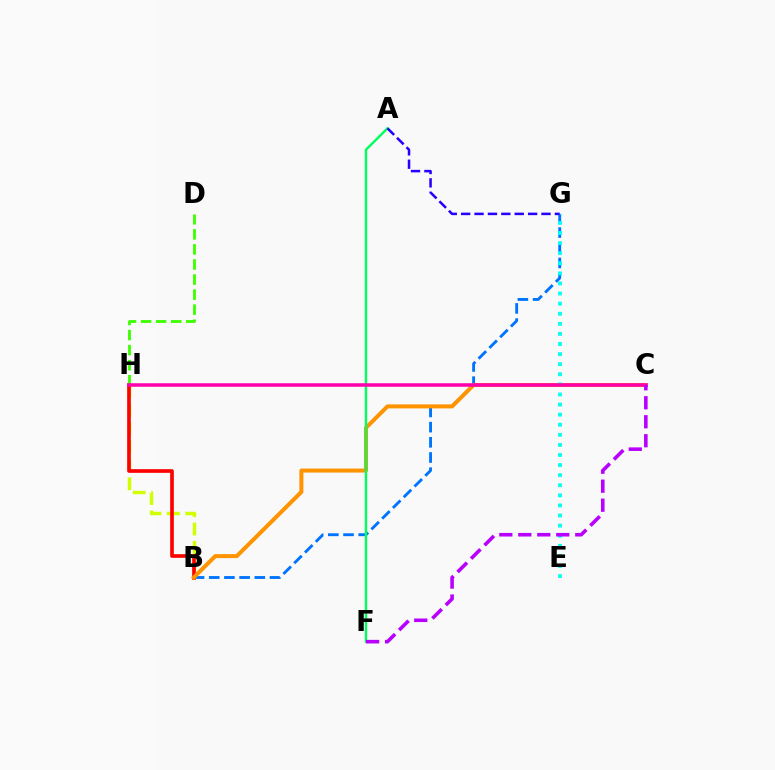{('B', 'G'): [{'color': '#0074ff', 'line_style': 'dashed', 'thickness': 2.06}], ('B', 'H'): [{'color': '#d1ff00', 'line_style': 'dashed', 'thickness': 2.5}, {'color': '#ff0000', 'line_style': 'solid', 'thickness': 2.63}], ('B', 'C'): [{'color': '#ff9400', 'line_style': 'solid', 'thickness': 2.88}], ('D', 'H'): [{'color': '#3dff00', 'line_style': 'dashed', 'thickness': 2.05}], ('E', 'G'): [{'color': '#00fff6', 'line_style': 'dotted', 'thickness': 2.74}], ('A', 'F'): [{'color': '#00ff5c', 'line_style': 'solid', 'thickness': 1.73}], ('C', 'H'): [{'color': '#ff00ac', 'line_style': 'solid', 'thickness': 2.52}], ('A', 'G'): [{'color': '#2500ff', 'line_style': 'dashed', 'thickness': 1.82}], ('C', 'F'): [{'color': '#b900ff', 'line_style': 'dashed', 'thickness': 2.58}]}